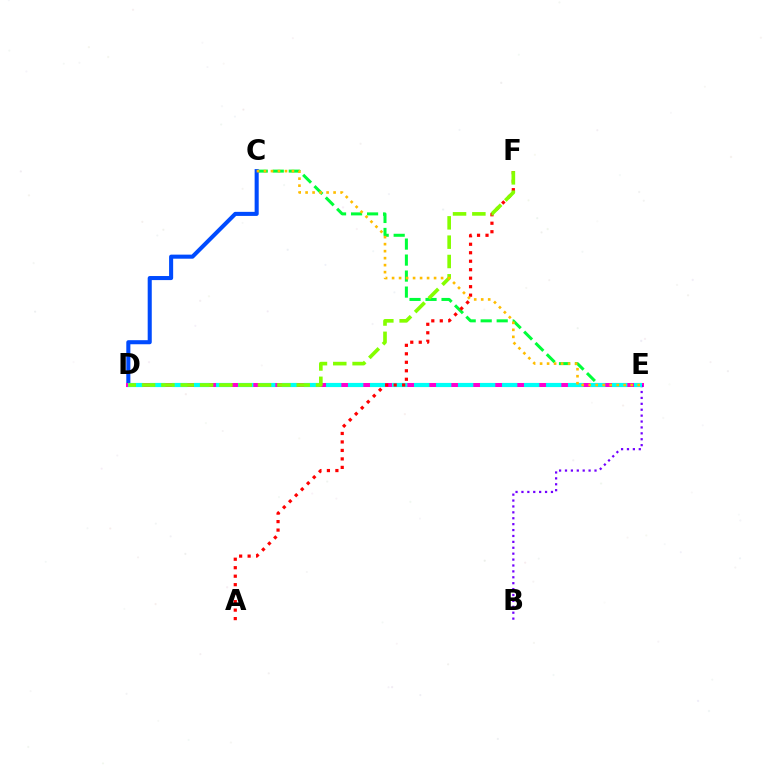{('C', 'E'): [{'color': '#00ff39', 'line_style': 'dashed', 'thickness': 2.17}, {'color': '#ffbd00', 'line_style': 'dotted', 'thickness': 1.9}], ('C', 'D'): [{'color': '#004bff', 'line_style': 'solid', 'thickness': 2.93}], ('D', 'E'): [{'color': '#ff00cf', 'line_style': 'solid', 'thickness': 2.89}, {'color': '#00fff6', 'line_style': 'dashed', 'thickness': 2.99}], ('B', 'E'): [{'color': '#7200ff', 'line_style': 'dotted', 'thickness': 1.6}], ('A', 'F'): [{'color': '#ff0000', 'line_style': 'dotted', 'thickness': 2.3}], ('D', 'F'): [{'color': '#84ff00', 'line_style': 'dashed', 'thickness': 2.63}]}